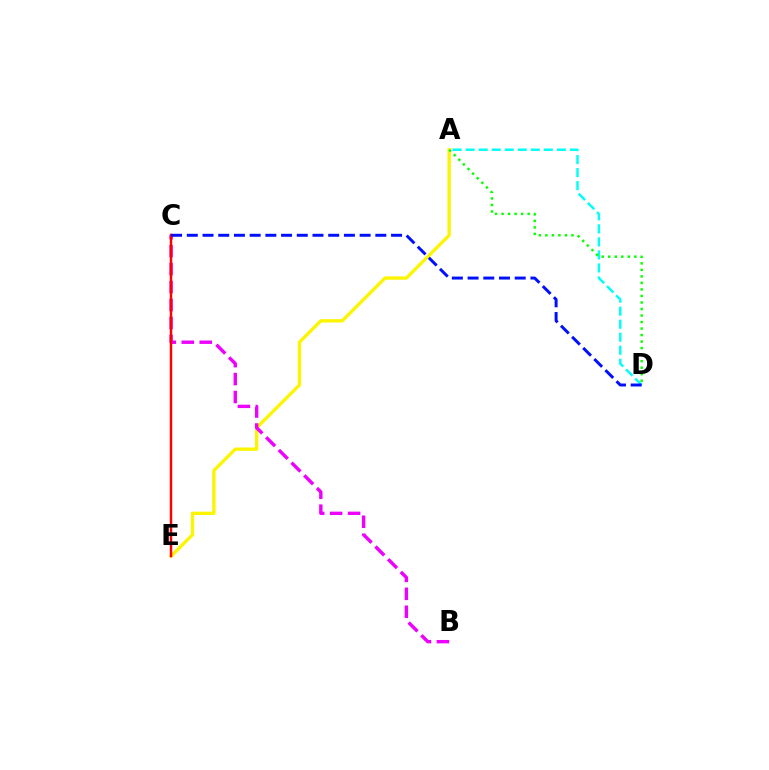{('A', 'D'): [{'color': '#00fff6', 'line_style': 'dashed', 'thickness': 1.77}, {'color': '#08ff00', 'line_style': 'dotted', 'thickness': 1.77}], ('A', 'E'): [{'color': '#fcf500', 'line_style': 'solid', 'thickness': 2.4}], ('B', 'C'): [{'color': '#ee00ff', 'line_style': 'dashed', 'thickness': 2.44}], ('C', 'E'): [{'color': '#ff0000', 'line_style': 'solid', 'thickness': 1.78}], ('C', 'D'): [{'color': '#0010ff', 'line_style': 'dashed', 'thickness': 2.13}]}